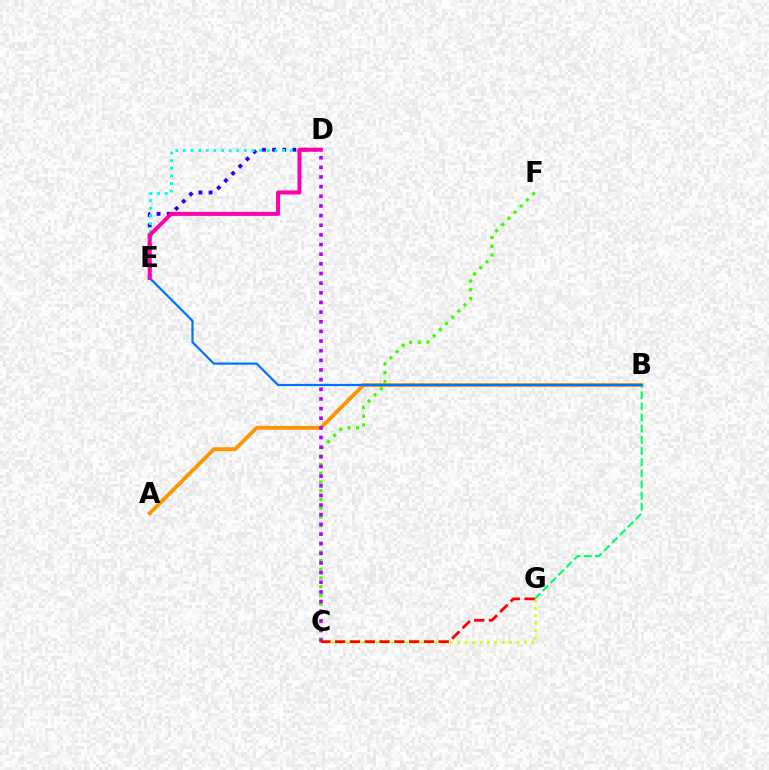{('C', 'F'): [{'color': '#3dff00', 'line_style': 'dotted', 'thickness': 2.37}], ('C', 'G'): [{'color': '#d1ff00', 'line_style': 'dotted', 'thickness': 2.01}, {'color': '#ff0000', 'line_style': 'dashed', 'thickness': 2.01}], ('A', 'B'): [{'color': '#ff9400', 'line_style': 'solid', 'thickness': 2.74}], ('D', 'E'): [{'color': '#2500ff', 'line_style': 'dotted', 'thickness': 2.76}, {'color': '#00fff6', 'line_style': 'dotted', 'thickness': 2.08}, {'color': '#ff00ac', 'line_style': 'solid', 'thickness': 2.87}], ('B', 'G'): [{'color': '#00ff5c', 'line_style': 'dashed', 'thickness': 1.52}], ('B', 'E'): [{'color': '#0074ff', 'line_style': 'solid', 'thickness': 1.61}], ('C', 'D'): [{'color': '#b900ff', 'line_style': 'dotted', 'thickness': 2.62}]}